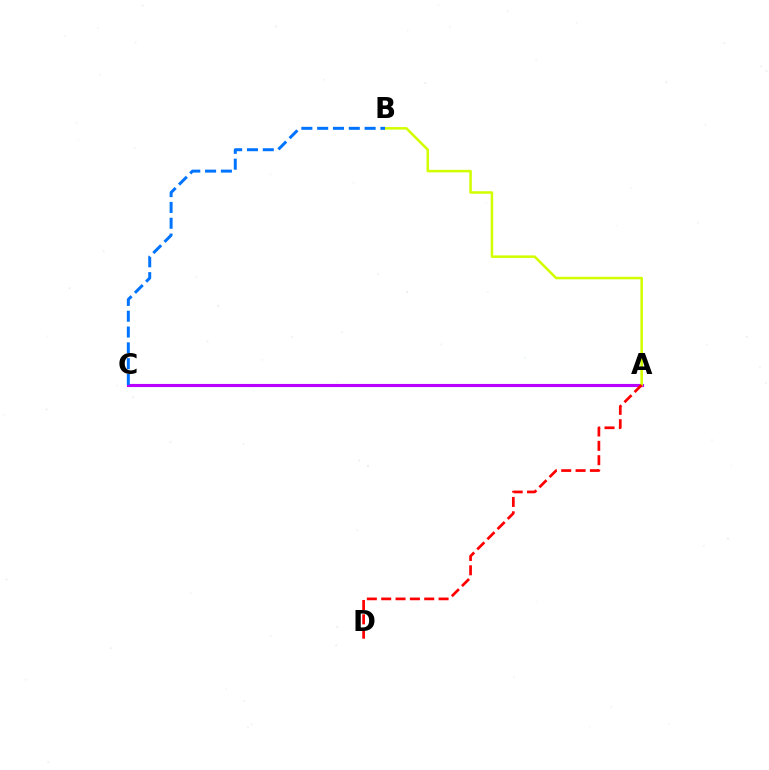{('A', 'C'): [{'color': '#00ff5c', 'line_style': 'solid', 'thickness': 2.03}, {'color': '#b900ff', 'line_style': 'solid', 'thickness': 2.25}], ('A', 'B'): [{'color': '#d1ff00', 'line_style': 'solid', 'thickness': 1.83}], ('A', 'D'): [{'color': '#ff0000', 'line_style': 'dashed', 'thickness': 1.95}], ('B', 'C'): [{'color': '#0074ff', 'line_style': 'dashed', 'thickness': 2.15}]}